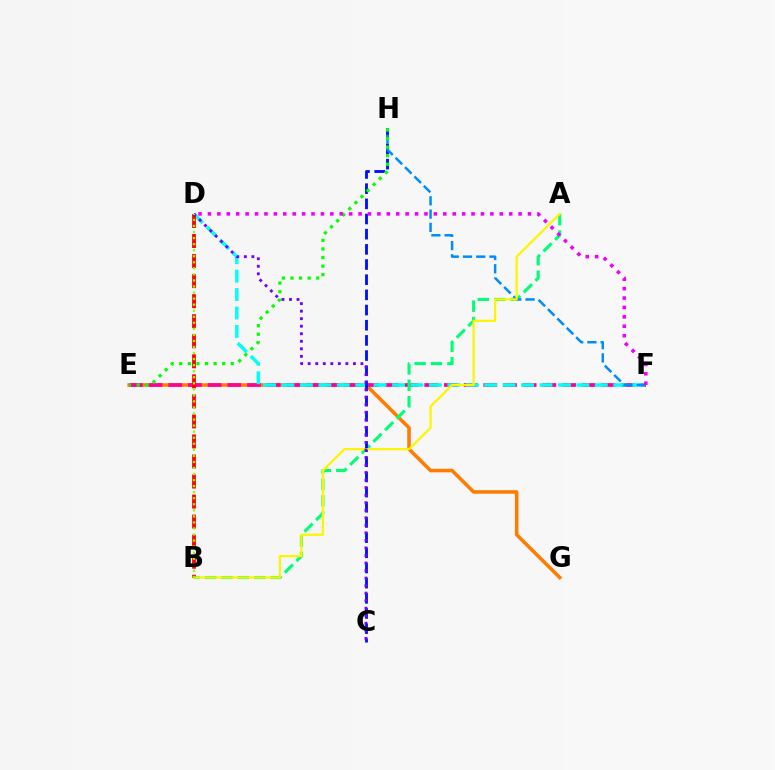{('E', 'G'): [{'color': '#ff7c00', 'line_style': 'solid', 'thickness': 2.56}], ('E', 'F'): [{'color': '#ff0094', 'line_style': 'dashed', 'thickness': 2.67}], ('D', 'F'): [{'color': '#00fff6', 'line_style': 'dashed', 'thickness': 2.5}, {'color': '#ee00ff', 'line_style': 'dotted', 'thickness': 2.56}], ('A', 'B'): [{'color': '#00ff74', 'line_style': 'dashed', 'thickness': 2.23}, {'color': '#fcf500', 'line_style': 'solid', 'thickness': 1.6}], ('B', 'D'): [{'color': '#ff0000', 'line_style': 'dashed', 'thickness': 2.72}, {'color': '#84ff00', 'line_style': 'dotted', 'thickness': 1.64}], ('C', 'H'): [{'color': '#0010ff', 'line_style': 'dashed', 'thickness': 2.06}], ('F', 'H'): [{'color': '#008cff', 'line_style': 'dashed', 'thickness': 1.8}], ('E', 'H'): [{'color': '#08ff00', 'line_style': 'dotted', 'thickness': 2.33}], ('C', 'D'): [{'color': '#7200ff', 'line_style': 'dotted', 'thickness': 2.05}]}